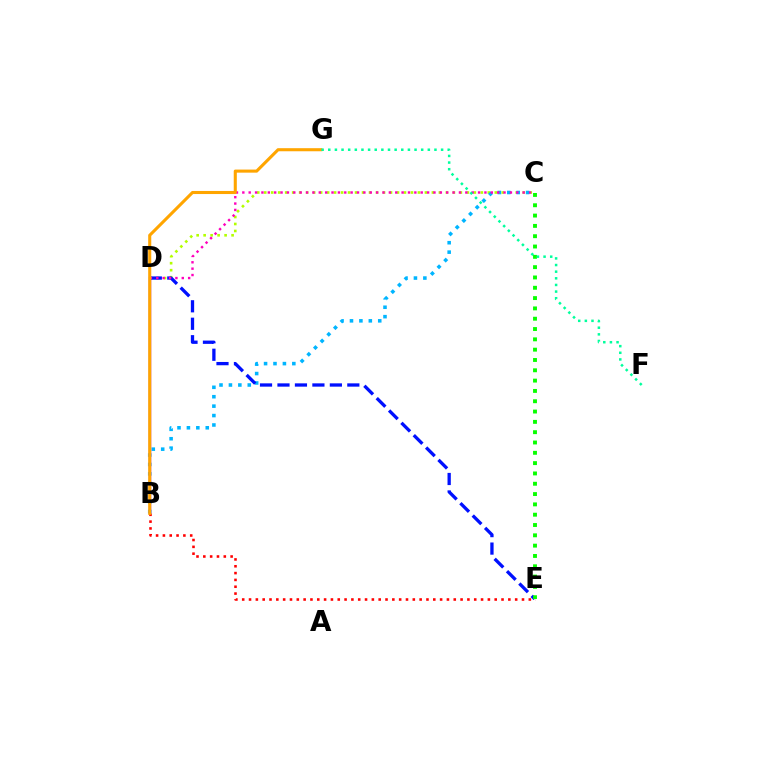{('C', 'D'): [{'color': '#b3ff00', 'line_style': 'dotted', 'thickness': 1.9}, {'color': '#ff00bd', 'line_style': 'dotted', 'thickness': 1.73}], ('B', 'C'): [{'color': '#00b5ff', 'line_style': 'dotted', 'thickness': 2.56}], ('B', 'E'): [{'color': '#ff0000', 'line_style': 'dotted', 'thickness': 1.85}], ('B', 'D'): [{'color': '#9b00ff', 'line_style': 'solid', 'thickness': 1.7}], ('D', 'E'): [{'color': '#0010ff', 'line_style': 'dashed', 'thickness': 2.37}], ('C', 'E'): [{'color': '#08ff00', 'line_style': 'dotted', 'thickness': 2.8}], ('B', 'G'): [{'color': '#ffa500', 'line_style': 'solid', 'thickness': 2.21}], ('F', 'G'): [{'color': '#00ff9d', 'line_style': 'dotted', 'thickness': 1.8}]}